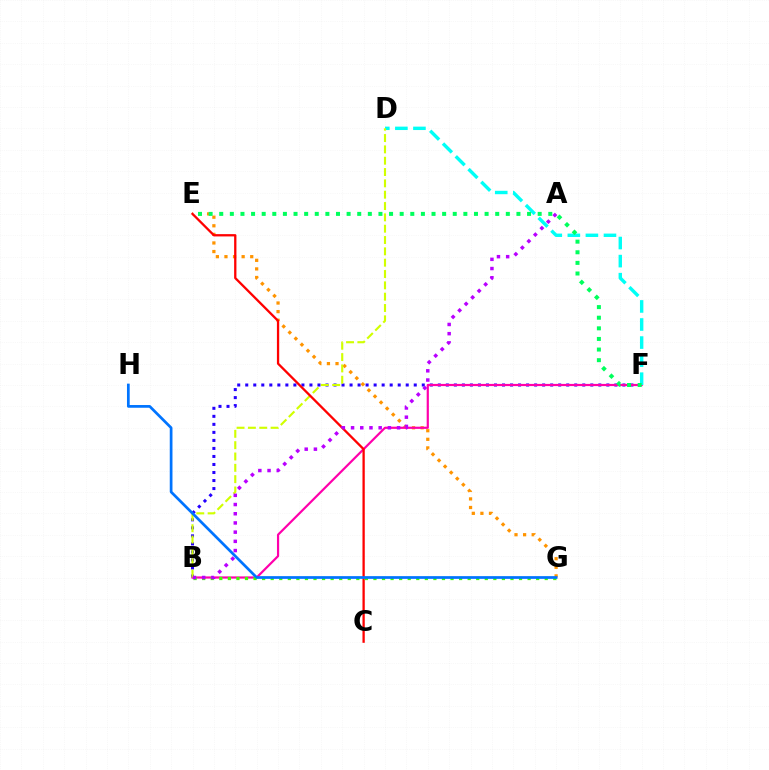{('B', 'F'): [{'color': '#2500ff', 'line_style': 'dotted', 'thickness': 2.18}, {'color': '#ff00ac', 'line_style': 'solid', 'thickness': 1.58}], ('E', 'G'): [{'color': '#ff9400', 'line_style': 'dotted', 'thickness': 2.33}], ('D', 'F'): [{'color': '#00fff6', 'line_style': 'dashed', 'thickness': 2.45}], ('B', 'D'): [{'color': '#d1ff00', 'line_style': 'dashed', 'thickness': 1.54}], ('C', 'E'): [{'color': '#ff0000', 'line_style': 'solid', 'thickness': 1.65}], ('B', 'G'): [{'color': '#3dff00', 'line_style': 'dotted', 'thickness': 2.33}], ('E', 'F'): [{'color': '#00ff5c', 'line_style': 'dotted', 'thickness': 2.88}], ('G', 'H'): [{'color': '#0074ff', 'line_style': 'solid', 'thickness': 1.96}], ('A', 'B'): [{'color': '#b900ff', 'line_style': 'dotted', 'thickness': 2.5}]}